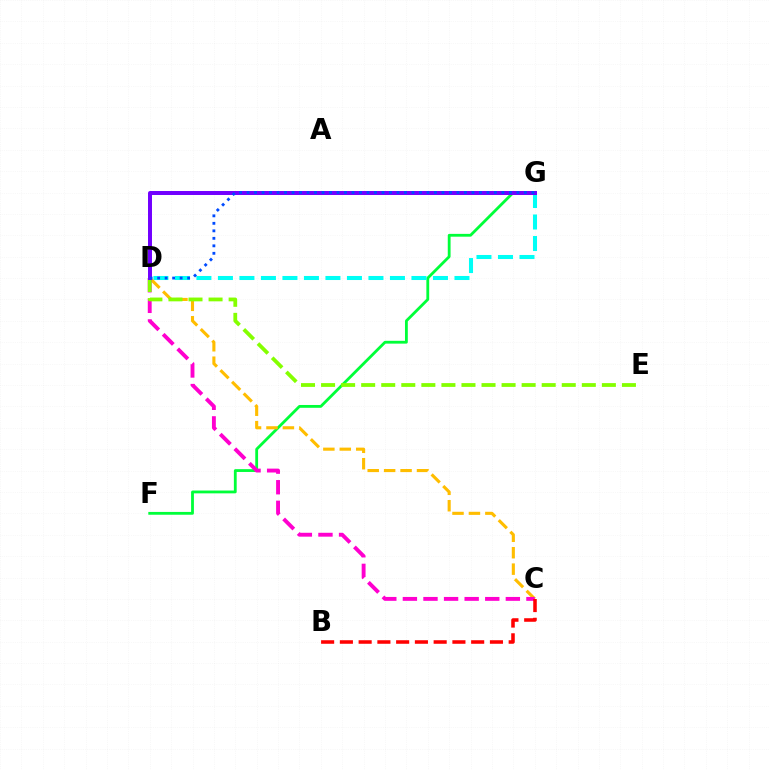{('F', 'G'): [{'color': '#00ff39', 'line_style': 'solid', 'thickness': 2.03}], ('D', 'G'): [{'color': '#00fff6', 'line_style': 'dashed', 'thickness': 2.92}, {'color': '#7200ff', 'line_style': 'solid', 'thickness': 2.86}, {'color': '#004bff', 'line_style': 'dotted', 'thickness': 2.04}], ('C', 'D'): [{'color': '#ffbd00', 'line_style': 'dashed', 'thickness': 2.23}, {'color': '#ff00cf', 'line_style': 'dashed', 'thickness': 2.8}], ('D', 'E'): [{'color': '#84ff00', 'line_style': 'dashed', 'thickness': 2.72}], ('B', 'C'): [{'color': '#ff0000', 'line_style': 'dashed', 'thickness': 2.55}]}